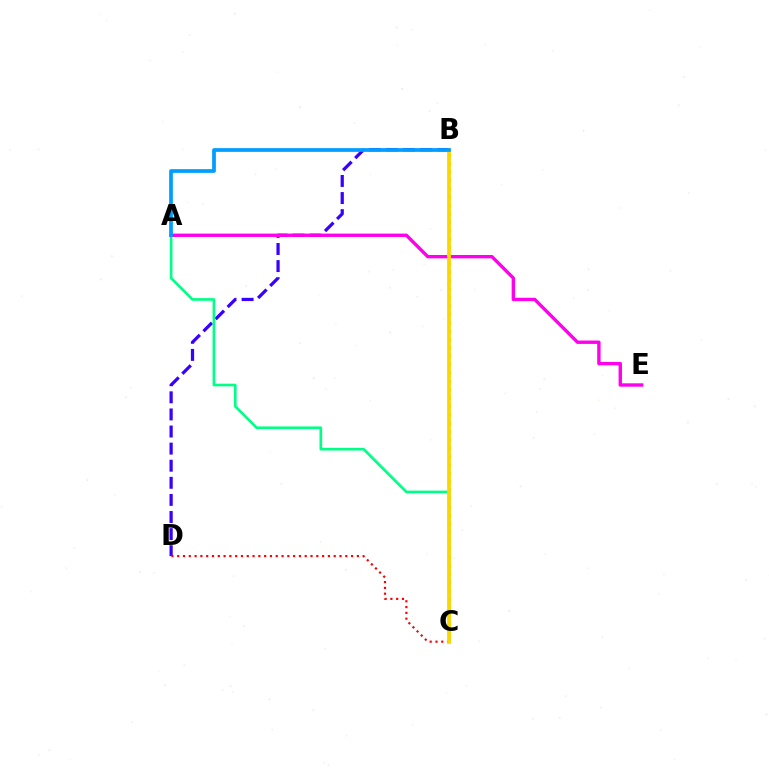{('B', 'D'): [{'color': '#3700ff', 'line_style': 'dashed', 'thickness': 2.32}], ('C', 'D'): [{'color': '#ff0000', 'line_style': 'dotted', 'thickness': 1.57}], ('A', 'C'): [{'color': '#00ff86', 'line_style': 'solid', 'thickness': 1.92}], ('A', 'E'): [{'color': '#ff00ed', 'line_style': 'solid', 'thickness': 2.43}], ('B', 'C'): [{'color': '#4fff00', 'line_style': 'dotted', 'thickness': 2.27}, {'color': '#ffd500', 'line_style': 'solid', 'thickness': 2.68}], ('A', 'B'): [{'color': '#009eff', 'line_style': 'solid', 'thickness': 2.68}]}